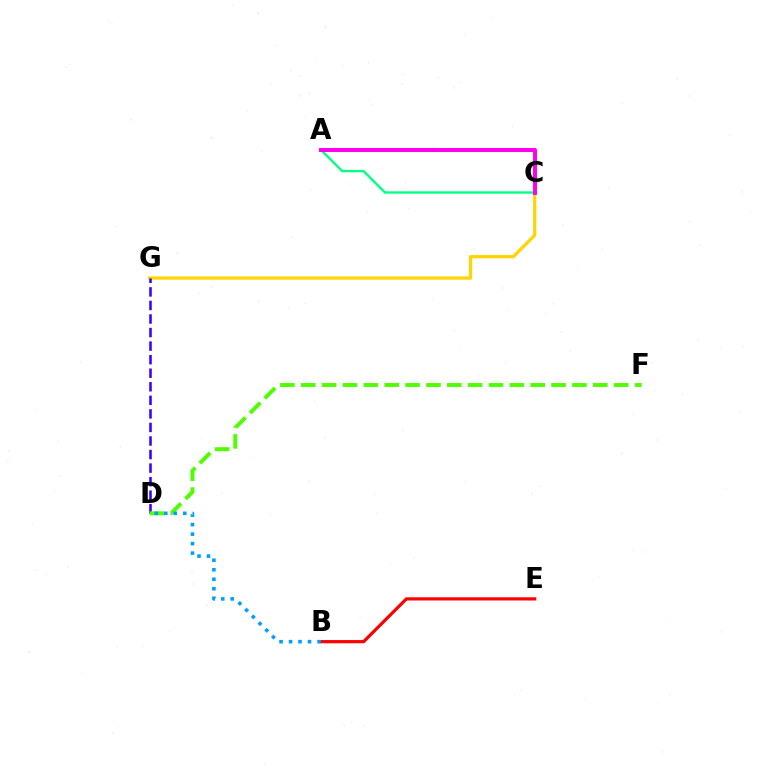{('C', 'G'): [{'color': '#ffd500', 'line_style': 'solid', 'thickness': 2.36}], ('D', 'G'): [{'color': '#3700ff', 'line_style': 'dashed', 'thickness': 1.84}], ('D', 'F'): [{'color': '#4fff00', 'line_style': 'dashed', 'thickness': 2.83}], ('B', 'E'): [{'color': '#ff0000', 'line_style': 'solid', 'thickness': 2.31}], ('A', 'C'): [{'color': '#00ff86', 'line_style': 'solid', 'thickness': 1.69}, {'color': '#ff00ed', 'line_style': 'solid', 'thickness': 2.85}], ('B', 'D'): [{'color': '#009eff', 'line_style': 'dotted', 'thickness': 2.58}]}